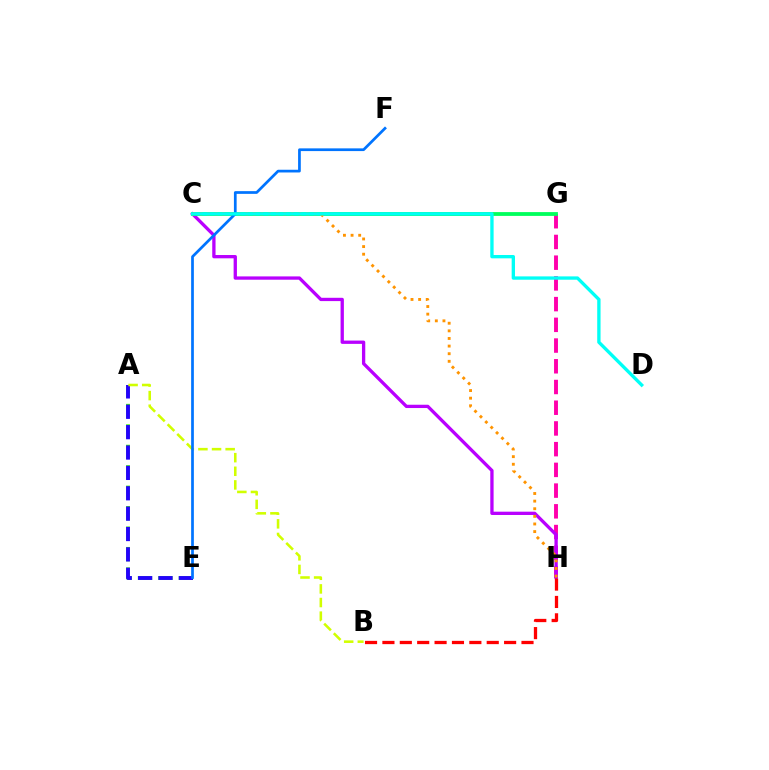{('G', 'H'): [{'color': '#ff00ac', 'line_style': 'dashed', 'thickness': 2.81}], ('C', 'H'): [{'color': '#b900ff', 'line_style': 'solid', 'thickness': 2.38}, {'color': '#ff9400', 'line_style': 'dotted', 'thickness': 2.07}], ('A', 'E'): [{'color': '#3dff00', 'line_style': 'dashed', 'thickness': 2.78}, {'color': '#2500ff', 'line_style': 'dashed', 'thickness': 2.77}], ('C', 'G'): [{'color': '#00ff5c', 'line_style': 'solid', 'thickness': 2.74}], ('A', 'B'): [{'color': '#d1ff00', 'line_style': 'dashed', 'thickness': 1.85}], ('E', 'F'): [{'color': '#0074ff', 'line_style': 'solid', 'thickness': 1.96}], ('C', 'D'): [{'color': '#00fff6', 'line_style': 'solid', 'thickness': 2.4}], ('B', 'H'): [{'color': '#ff0000', 'line_style': 'dashed', 'thickness': 2.36}]}